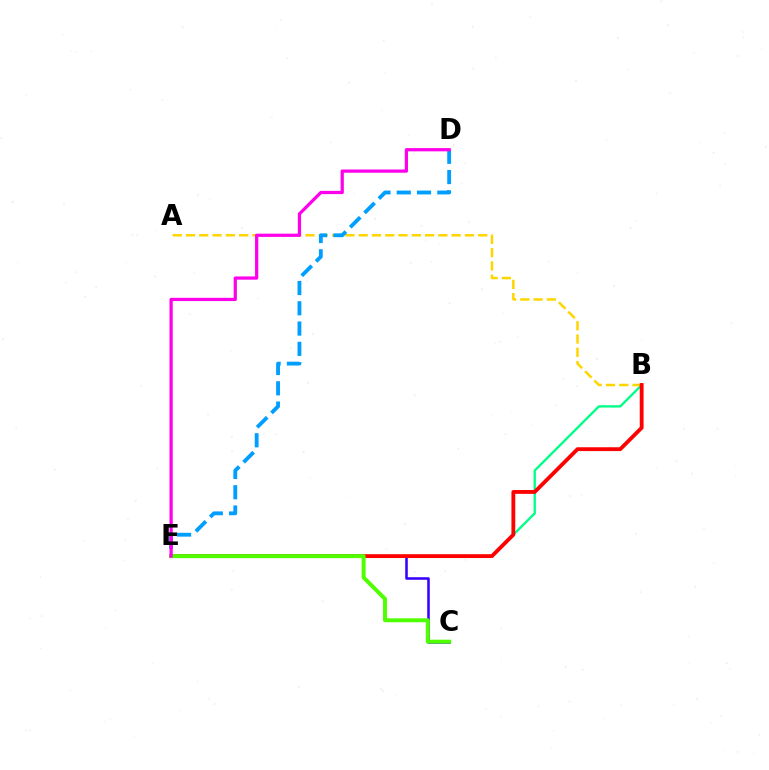{('B', 'E'): [{'color': '#00ff86', 'line_style': 'solid', 'thickness': 1.69}, {'color': '#ff0000', 'line_style': 'solid', 'thickness': 2.76}], ('A', 'B'): [{'color': '#ffd500', 'line_style': 'dashed', 'thickness': 1.8}], ('C', 'E'): [{'color': '#3700ff', 'line_style': 'solid', 'thickness': 1.83}, {'color': '#4fff00', 'line_style': 'solid', 'thickness': 2.85}], ('D', 'E'): [{'color': '#009eff', 'line_style': 'dashed', 'thickness': 2.75}, {'color': '#ff00ed', 'line_style': 'solid', 'thickness': 2.33}]}